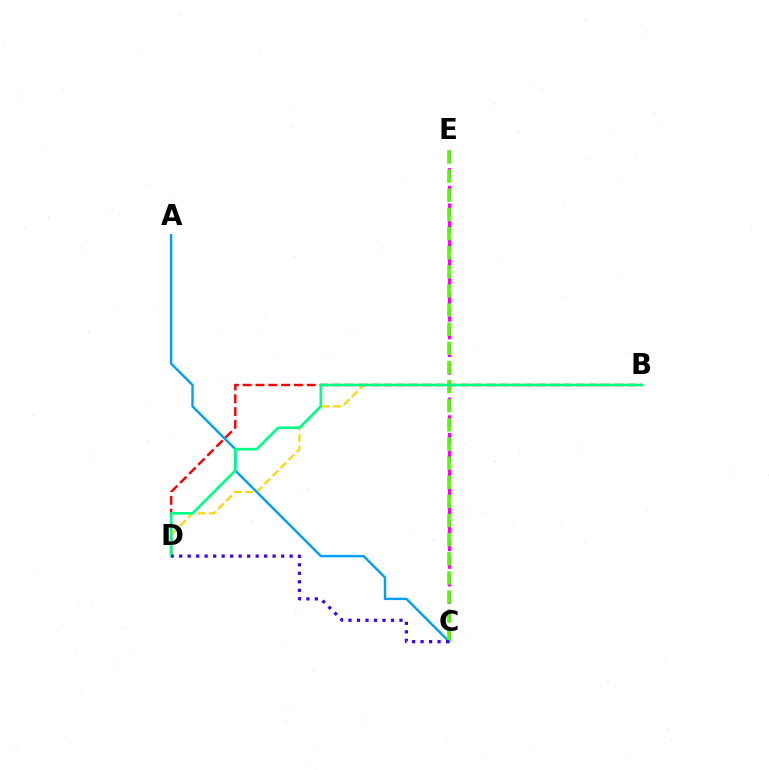{('B', 'D'): [{'color': '#ffd500', 'line_style': 'dashed', 'thickness': 1.54}, {'color': '#ff0000', 'line_style': 'dashed', 'thickness': 1.74}, {'color': '#00ff86', 'line_style': 'solid', 'thickness': 1.91}], ('C', 'E'): [{'color': '#ff00ed', 'line_style': 'dashed', 'thickness': 2.4}, {'color': '#4fff00', 'line_style': 'dashed', 'thickness': 2.6}], ('A', 'C'): [{'color': '#009eff', 'line_style': 'solid', 'thickness': 1.72}], ('C', 'D'): [{'color': '#3700ff', 'line_style': 'dotted', 'thickness': 2.31}]}